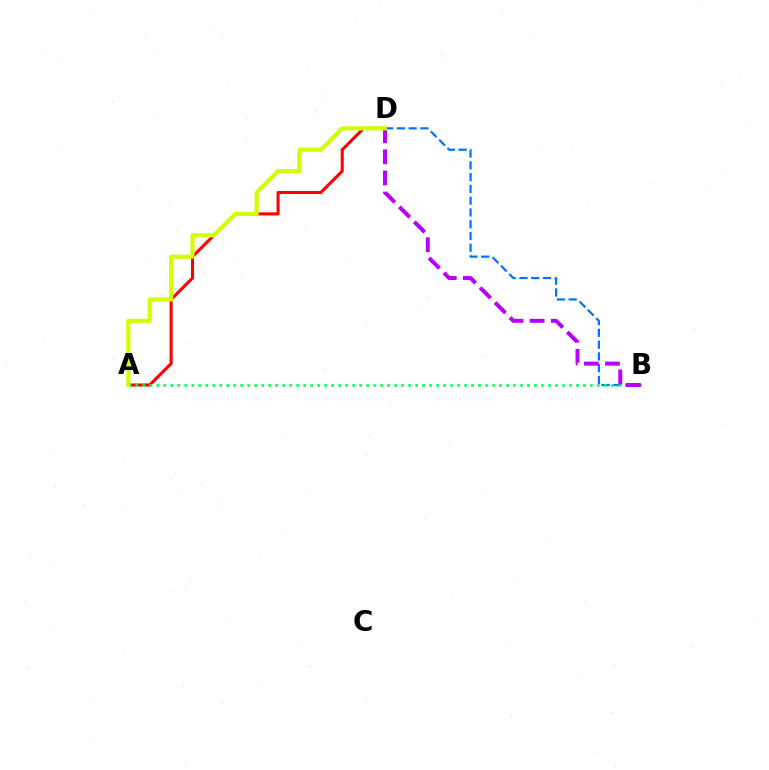{('A', 'D'): [{'color': '#ff0000', 'line_style': 'solid', 'thickness': 2.19}, {'color': '#d1ff00', 'line_style': 'solid', 'thickness': 3.0}], ('B', 'D'): [{'color': '#0074ff', 'line_style': 'dashed', 'thickness': 1.6}, {'color': '#b900ff', 'line_style': 'dashed', 'thickness': 2.87}], ('A', 'B'): [{'color': '#00ff5c', 'line_style': 'dotted', 'thickness': 1.9}]}